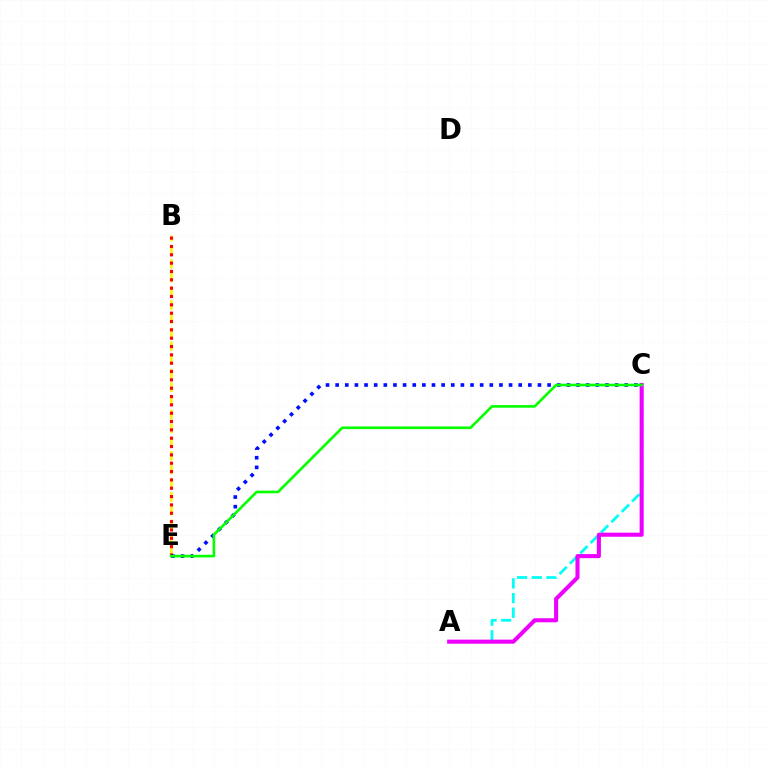{('A', 'C'): [{'color': '#00fff6', 'line_style': 'dashed', 'thickness': 1.99}, {'color': '#ee00ff', 'line_style': 'solid', 'thickness': 2.93}], ('B', 'E'): [{'color': '#fcf500', 'line_style': 'dashed', 'thickness': 1.86}, {'color': '#ff0000', 'line_style': 'dotted', 'thickness': 2.26}], ('C', 'E'): [{'color': '#0010ff', 'line_style': 'dotted', 'thickness': 2.62}, {'color': '#08ff00', 'line_style': 'solid', 'thickness': 1.91}]}